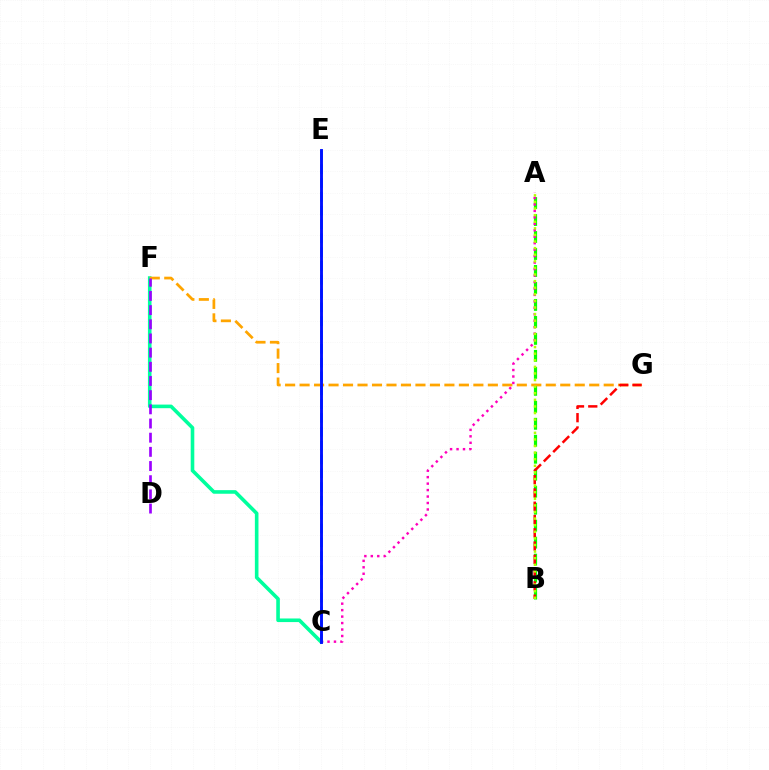{('C', 'F'): [{'color': '#00ff9d', 'line_style': 'solid', 'thickness': 2.59}], ('A', 'B'): [{'color': '#08ff00', 'line_style': 'dashed', 'thickness': 2.31}, {'color': '#b3ff00', 'line_style': 'dotted', 'thickness': 1.79}], ('C', 'E'): [{'color': '#00b5ff', 'line_style': 'dashed', 'thickness': 1.88}, {'color': '#0010ff', 'line_style': 'solid', 'thickness': 2.08}], ('F', 'G'): [{'color': '#ffa500', 'line_style': 'dashed', 'thickness': 1.97}], ('A', 'C'): [{'color': '#ff00bd', 'line_style': 'dotted', 'thickness': 1.76}], ('B', 'G'): [{'color': '#ff0000', 'line_style': 'dashed', 'thickness': 1.8}], ('D', 'F'): [{'color': '#9b00ff', 'line_style': 'dashed', 'thickness': 1.93}]}